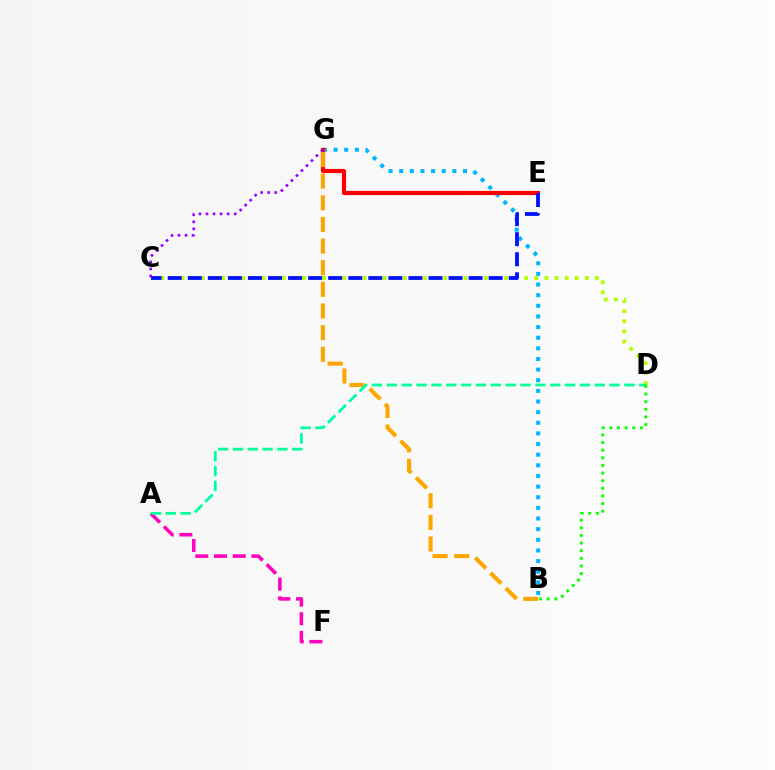{('C', 'D'): [{'color': '#b3ff00', 'line_style': 'dotted', 'thickness': 2.74}], ('B', 'G'): [{'color': '#00b5ff', 'line_style': 'dotted', 'thickness': 2.89}, {'color': '#ffa500', 'line_style': 'dashed', 'thickness': 2.94}], ('E', 'G'): [{'color': '#ff0000', 'line_style': 'solid', 'thickness': 2.99}], ('A', 'F'): [{'color': '#ff00bd', 'line_style': 'dashed', 'thickness': 2.54}], ('C', 'E'): [{'color': '#0010ff', 'line_style': 'dashed', 'thickness': 2.72}], ('C', 'G'): [{'color': '#9b00ff', 'line_style': 'dotted', 'thickness': 1.92}], ('A', 'D'): [{'color': '#00ff9d', 'line_style': 'dashed', 'thickness': 2.02}], ('B', 'D'): [{'color': '#08ff00', 'line_style': 'dotted', 'thickness': 2.07}]}